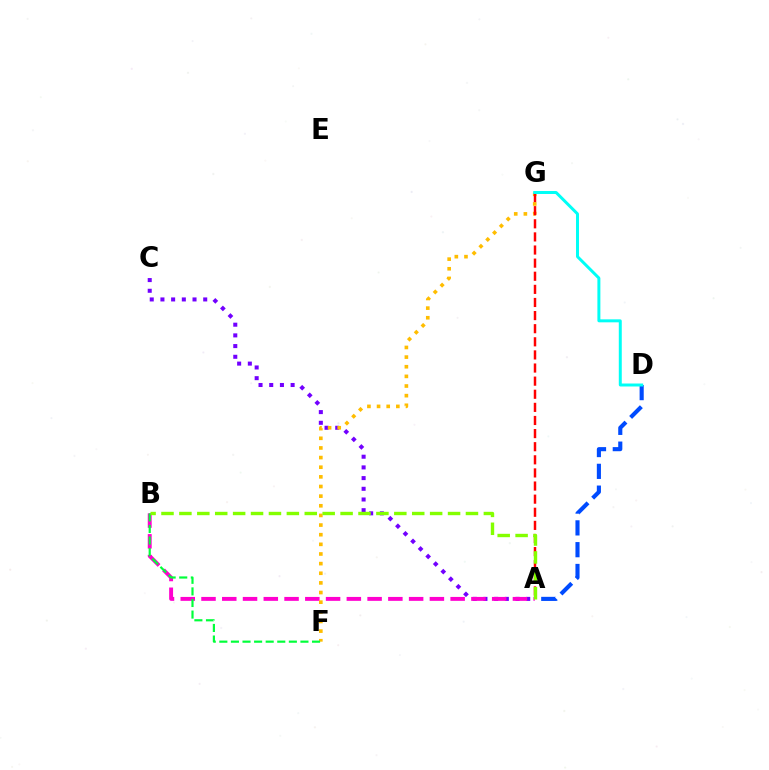{('A', 'C'): [{'color': '#7200ff', 'line_style': 'dotted', 'thickness': 2.91}], ('A', 'D'): [{'color': '#004bff', 'line_style': 'dashed', 'thickness': 2.96}], ('A', 'B'): [{'color': '#ff00cf', 'line_style': 'dashed', 'thickness': 2.82}, {'color': '#84ff00', 'line_style': 'dashed', 'thickness': 2.43}], ('F', 'G'): [{'color': '#ffbd00', 'line_style': 'dotted', 'thickness': 2.62}], ('B', 'F'): [{'color': '#00ff39', 'line_style': 'dashed', 'thickness': 1.57}], ('A', 'G'): [{'color': '#ff0000', 'line_style': 'dashed', 'thickness': 1.78}], ('D', 'G'): [{'color': '#00fff6', 'line_style': 'solid', 'thickness': 2.15}]}